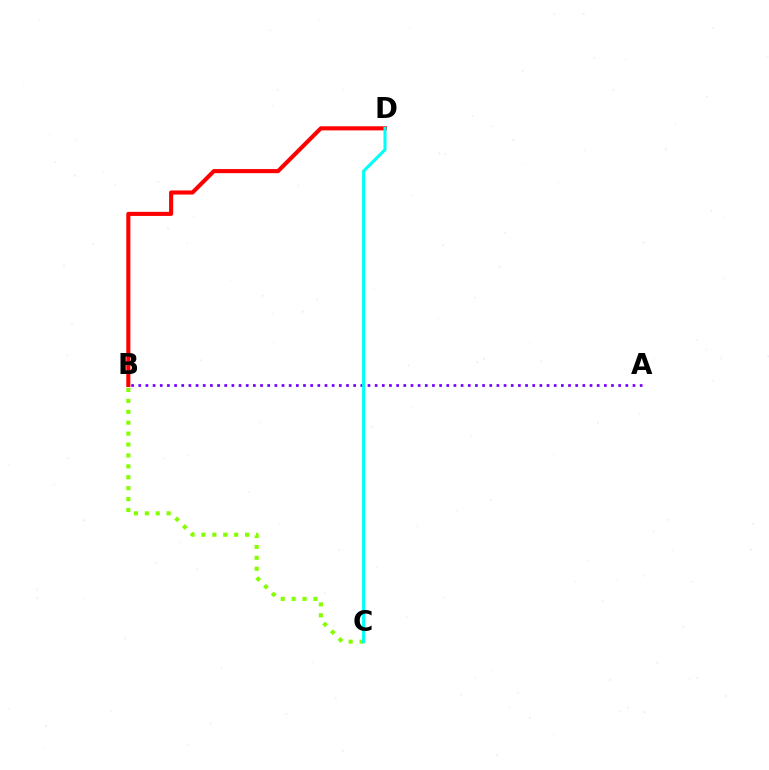{('B', 'C'): [{'color': '#84ff00', 'line_style': 'dotted', 'thickness': 2.96}], ('B', 'D'): [{'color': '#ff0000', 'line_style': 'solid', 'thickness': 2.95}], ('A', 'B'): [{'color': '#7200ff', 'line_style': 'dotted', 'thickness': 1.95}], ('C', 'D'): [{'color': '#00fff6', 'line_style': 'solid', 'thickness': 2.2}]}